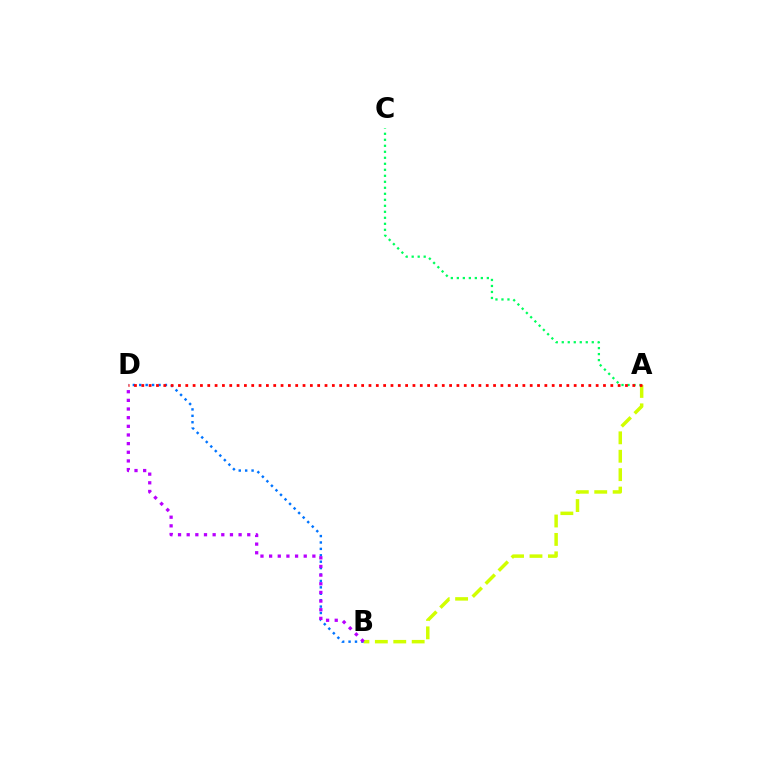{('A', 'B'): [{'color': '#d1ff00', 'line_style': 'dashed', 'thickness': 2.5}], ('A', 'C'): [{'color': '#00ff5c', 'line_style': 'dotted', 'thickness': 1.63}], ('B', 'D'): [{'color': '#0074ff', 'line_style': 'dotted', 'thickness': 1.74}, {'color': '#b900ff', 'line_style': 'dotted', 'thickness': 2.35}], ('A', 'D'): [{'color': '#ff0000', 'line_style': 'dotted', 'thickness': 1.99}]}